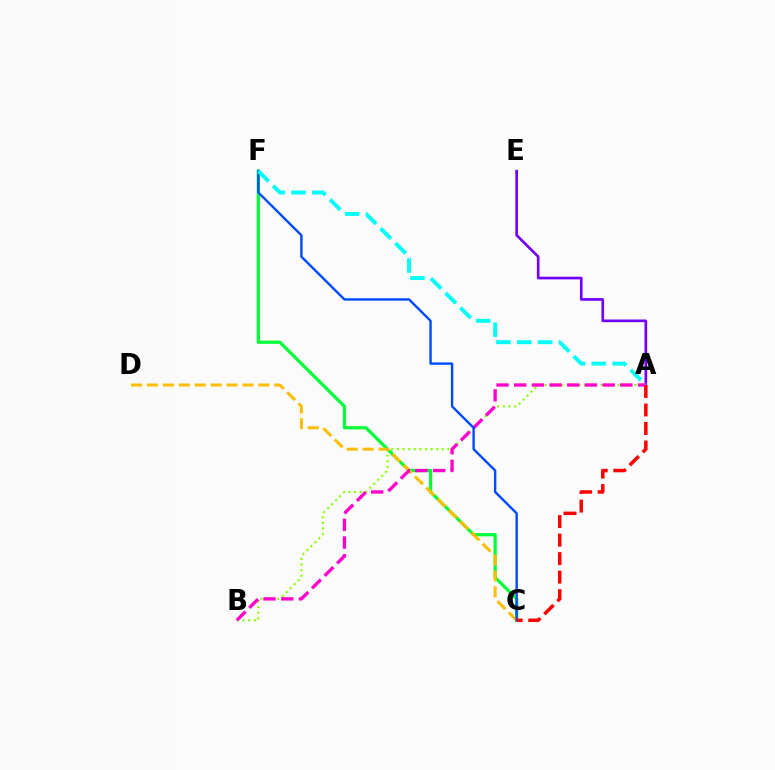{('A', 'E'): [{'color': '#7200ff', 'line_style': 'solid', 'thickness': 1.92}], ('C', 'F'): [{'color': '#00ff39', 'line_style': 'solid', 'thickness': 2.34}, {'color': '#004bff', 'line_style': 'solid', 'thickness': 1.72}], ('A', 'B'): [{'color': '#84ff00', 'line_style': 'dotted', 'thickness': 1.53}, {'color': '#ff00cf', 'line_style': 'dashed', 'thickness': 2.4}], ('C', 'D'): [{'color': '#ffbd00', 'line_style': 'dashed', 'thickness': 2.16}], ('A', 'F'): [{'color': '#00fff6', 'line_style': 'dashed', 'thickness': 2.83}], ('A', 'C'): [{'color': '#ff0000', 'line_style': 'dashed', 'thickness': 2.52}]}